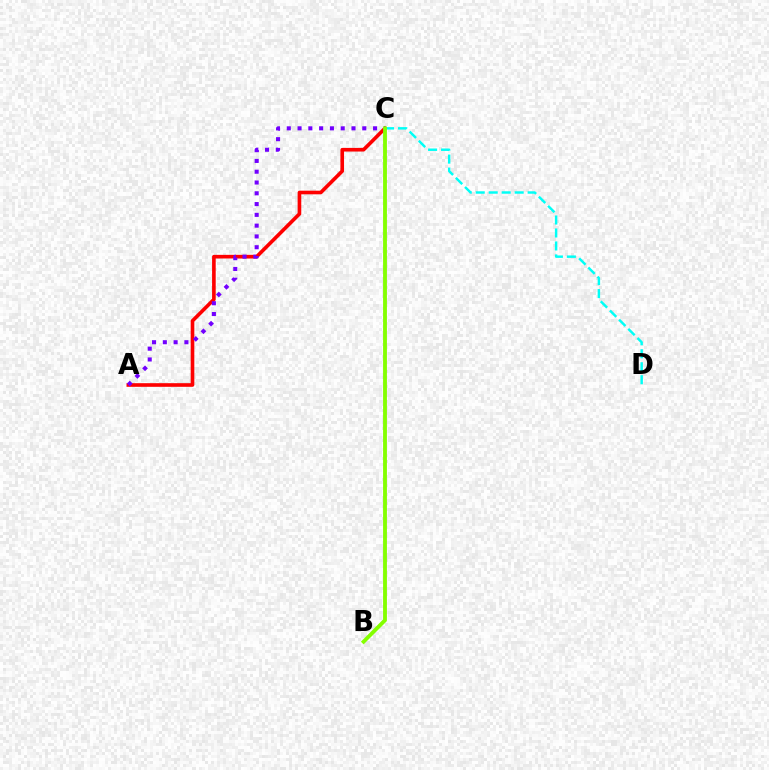{('A', 'C'): [{'color': '#ff0000', 'line_style': 'solid', 'thickness': 2.61}, {'color': '#7200ff', 'line_style': 'dotted', 'thickness': 2.93}], ('C', 'D'): [{'color': '#00fff6', 'line_style': 'dashed', 'thickness': 1.76}], ('B', 'C'): [{'color': '#84ff00', 'line_style': 'solid', 'thickness': 2.77}]}